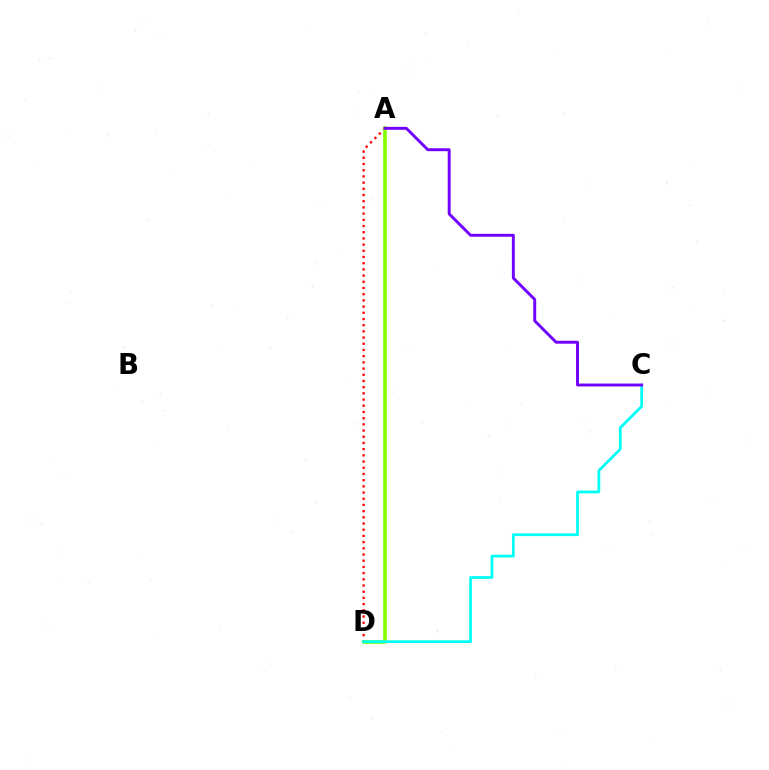{('A', 'D'): [{'color': '#ff0000', 'line_style': 'dotted', 'thickness': 1.68}, {'color': '#84ff00', 'line_style': 'solid', 'thickness': 2.64}], ('C', 'D'): [{'color': '#00fff6', 'line_style': 'solid', 'thickness': 1.98}], ('A', 'C'): [{'color': '#7200ff', 'line_style': 'solid', 'thickness': 2.1}]}